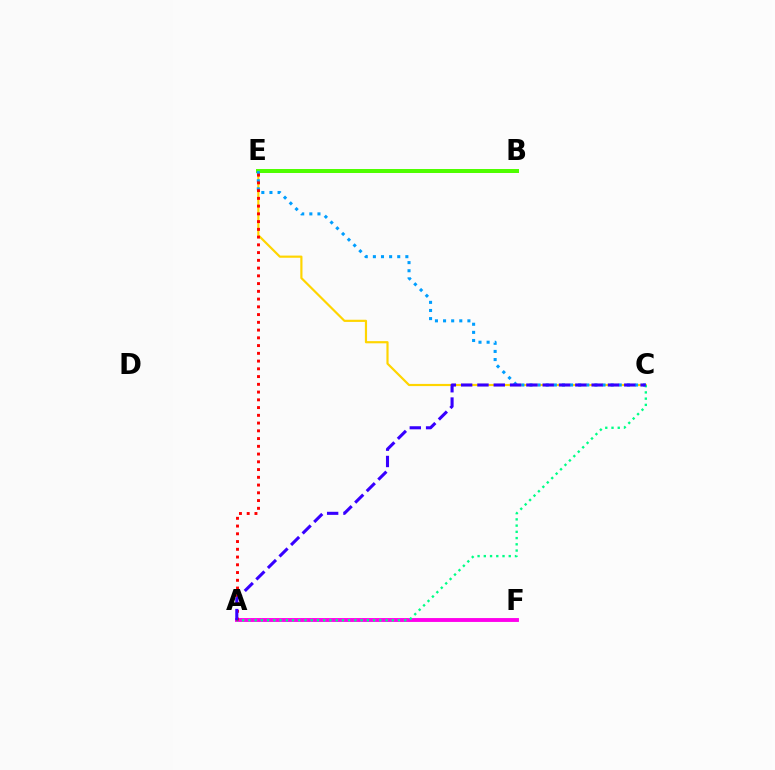{('C', 'E'): [{'color': '#ffd500', 'line_style': 'solid', 'thickness': 1.57}, {'color': '#009eff', 'line_style': 'dotted', 'thickness': 2.21}], ('A', 'F'): [{'color': '#ff00ed', 'line_style': 'solid', 'thickness': 2.79}], ('A', 'C'): [{'color': '#00ff86', 'line_style': 'dotted', 'thickness': 1.69}, {'color': '#3700ff', 'line_style': 'dashed', 'thickness': 2.22}], ('B', 'E'): [{'color': '#4fff00', 'line_style': 'solid', 'thickness': 2.87}], ('A', 'E'): [{'color': '#ff0000', 'line_style': 'dotted', 'thickness': 2.11}]}